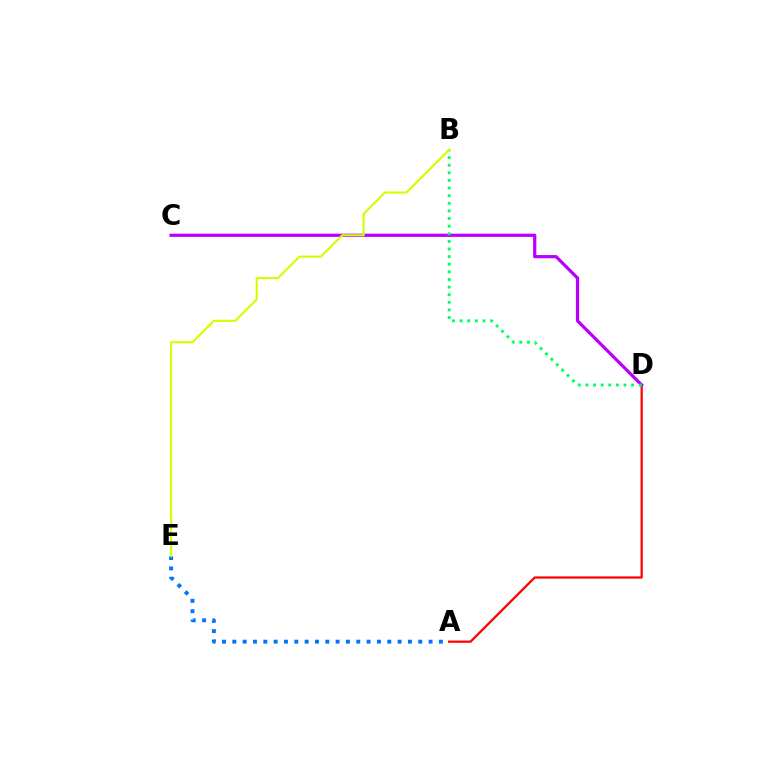{('A', 'D'): [{'color': '#ff0000', 'line_style': 'solid', 'thickness': 1.62}], ('A', 'E'): [{'color': '#0074ff', 'line_style': 'dotted', 'thickness': 2.81}], ('C', 'D'): [{'color': '#b900ff', 'line_style': 'solid', 'thickness': 2.32}], ('B', 'D'): [{'color': '#00ff5c', 'line_style': 'dotted', 'thickness': 2.07}], ('B', 'E'): [{'color': '#d1ff00', 'line_style': 'solid', 'thickness': 1.52}]}